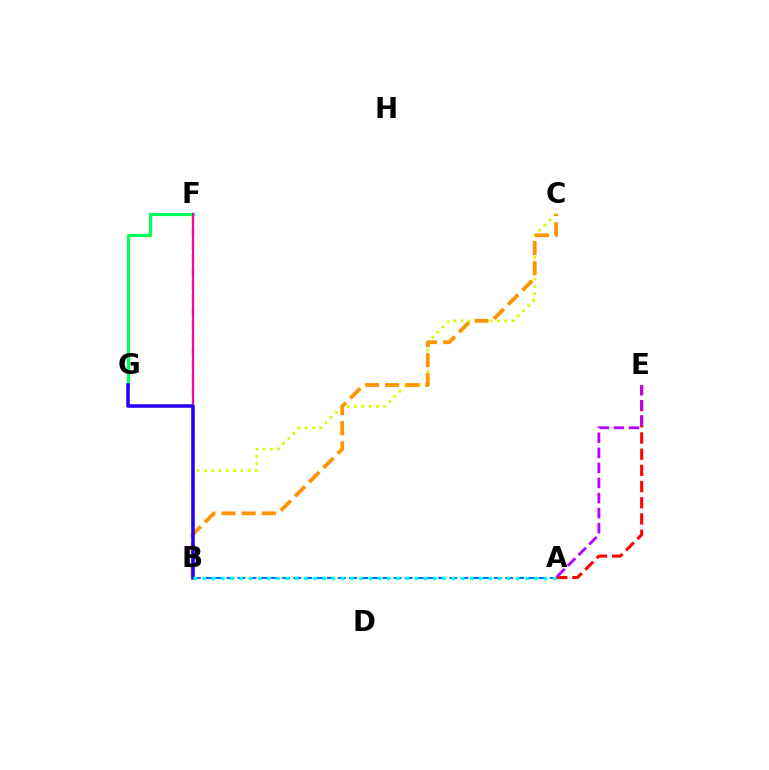{('B', 'C'): [{'color': '#d1ff00', 'line_style': 'dotted', 'thickness': 1.98}, {'color': '#ff9400', 'line_style': 'dashed', 'thickness': 2.74}], ('B', 'F'): [{'color': '#3dff00', 'line_style': 'dashed', 'thickness': 1.8}, {'color': '#ff00ac', 'line_style': 'solid', 'thickness': 1.56}], ('F', 'G'): [{'color': '#00ff5c', 'line_style': 'solid', 'thickness': 2.3}], ('A', 'E'): [{'color': '#ff0000', 'line_style': 'dashed', 'thickness': 2.2}, {'color': '#b900ff', 'line_style': 'dashed', 'thickness': 2.05}], ('B', 'G'): [{'color': '#2500ff', 'line_style': 'solid', 'thickness': 2.53}], ('A', 'B'): [{'color': '#0074ff', 'line_style': 'dashed', 'thickness': 1.51}, {'color': '#00fff6', 'line_style': 'dotted', 'thickness': 2.5}]}